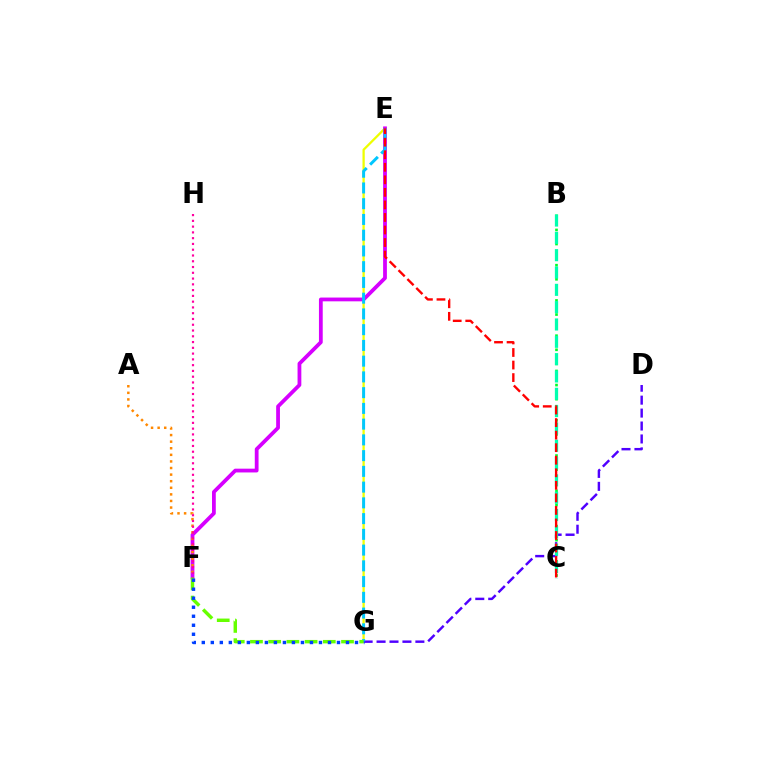{('E', 'G'): [{'color': '#eeff00', 'line_style': 'solid', 'thickness': 1.64}, {'color': '#00c7ff', 'line_style': 'dashed', 'thickness': 2.14}], ('E', 'F'): [{'color': '#d600ff', 'line_style': 'solid', 'thickness': 2.72}], ('B', 'C'): [{'color': '#00ff27', 'line_style': 'dotted', 'thickness': 1.92}, {'color': '#00ffaf', 'line_style': 'dashed', 'thickness': 2.35}], ('D', 'G'): [{'color': '#4f00ff', 'line_style': 'dashed', 'thickness': 1.76}], ('A', 'F'): [{'color': '#ff8800', 'line_style': 'dotted', 'thickness': 1.79}], ('C', 'E'): [{'color': '#ff0000', 'line_style': 'dashed', 'thickness': 1.7}], ('F', 'G'): [{'color': '#66ff00', 'line_style': 'dashed', 'thickness': 2.47}, {'color': '#003fff', 'line_style': 'dotted', 'thickness': 2.45}], ('F', 'H'): [{'color': '#ff00a0', 'line_style': 'dotted', 'thickness': 1.57}]}